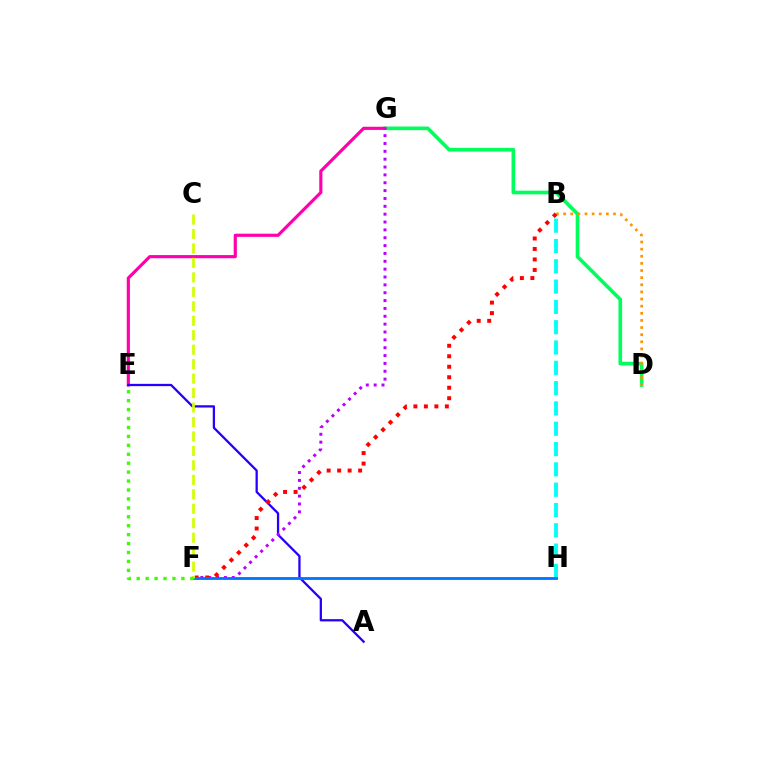{('B', 'H'): [{'color': '#00fff6', 'line_style': 'dashed', 'thickness': 2.76}], ('D', 'G'): [{'color': '#00ff5c', 'line_style': 'solid', 'thickness': 2.63}], ('E', 'G'): [{'color': '#ff00ac', 'line_style': 'solid', 'thickness': 2.27}], ('A', 'E'): [{'color': '#2500ff', 'line_style': 'solid', 'thickness': 1.64}], ('F', 'G'): [{'color': '#b900ff', 'line_style': 'dotted', 'thickness': 2.13}], ('B', 'D'): [{'color': '#ff9400', 'line_style': 'dotted', 'thickness': 1.94}], ('B', 'F'): [{'color': '#ff0000', 'line_style': 'dotted', 'thickness': 2.85}], ('F', 'H'): [{'color': '#0074ff', 'line_style': 'solid', 'thickness': 2.02}], ('C', 'F'): [{'color': '#d1ff00', 'line_style': 'dashed', 'thickness': 1.96}], ('E', 'F'): [{'color': '#3dff00', 'line_style': 'dotted', 'thickness': 2.43}]}